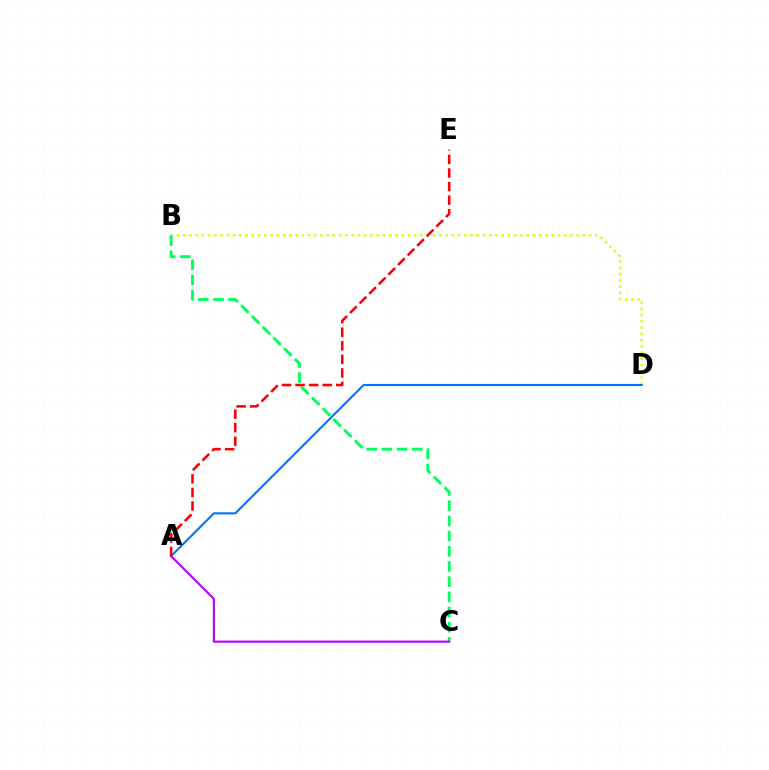{('B', 'D'): [{'color': '#d1ff00', 'line_style': 'dotted', 'thickness': 1.7}], ('B', 'C'): [{'color': '#00ff5c', 'line_style': 'dashed', 'thickness': 2.06}], ('A', 'D'): [{'color': '#0074ff', 'line_style': 'solid', 'thickness': 1.51}], ('A', 'C'): [{'color': '#b900ff', 'line_style': 'solid', 'thickness': 1.54}], ('A', 'E'): [{'color': '#ff0000', 'line_style': 'dashed', 'thickness': 1.84}]}